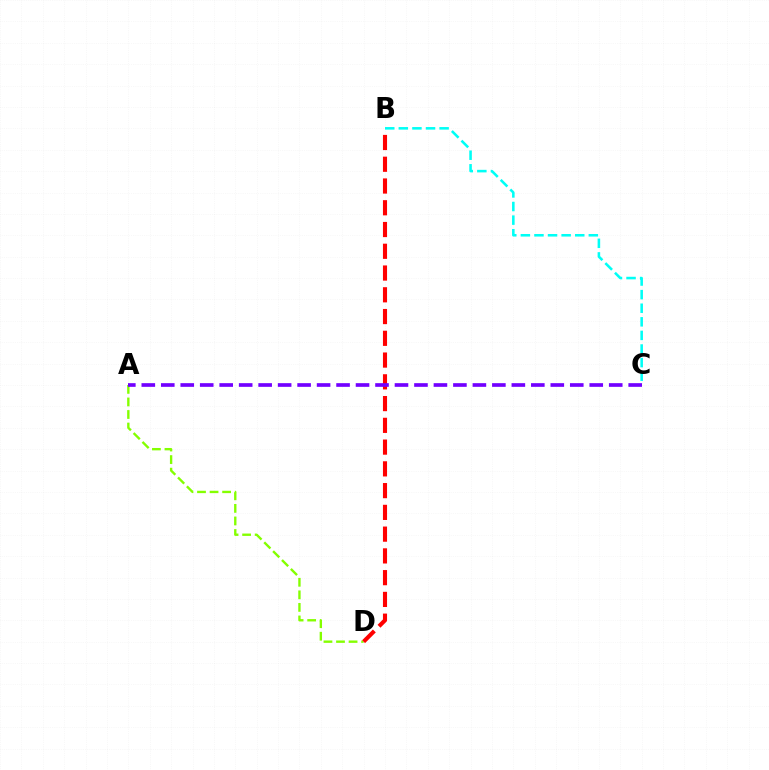{('A', 'D'): [{'color': '#84ff00', 'line_style': 'dashed', 'thickness': 1.71}], ('B', 'D'): [{'color': '#ff0000', 'line_style': 'dashed', 'thickness': 2.96}], ('A', 'C'): [{'color': '#7200ff', 'line_style': 'dashed', 'thickness': 2.65}], ('B', 'C'): [{'color': '#00fff6', 'line_style': 'dashed', 'thickness': 1.85}]}